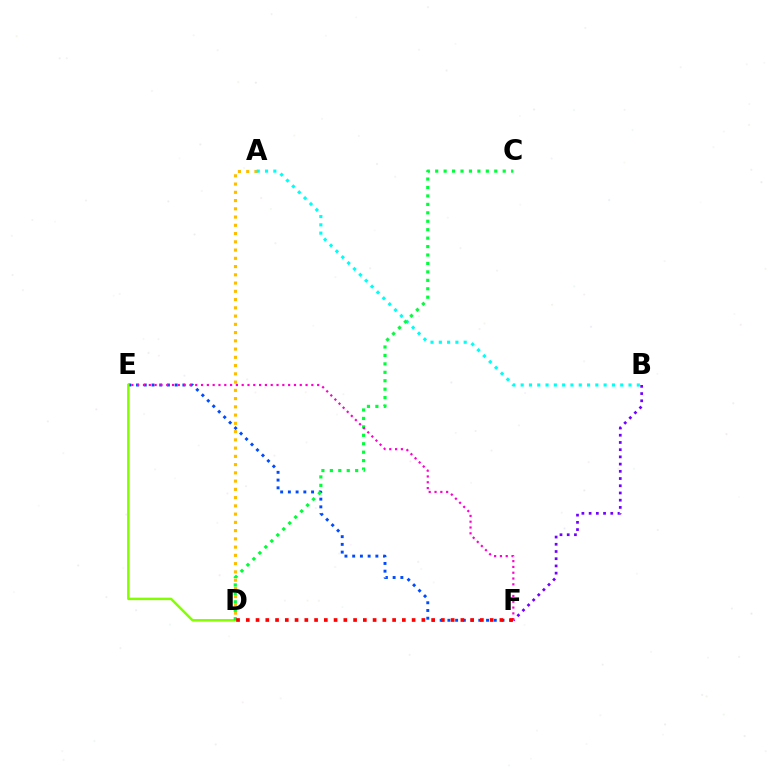{('E', 'F'): [{'color': '#004bff', 'line_style': 'dotted', 'thickness': 2.1}, {'color': '#ff00cf', 'line_style': 'dotted', 'thickness': 1.58}], ('B', 'F'): [{'color': '#7200ff', 'line_style': 'dotted', 'thickness': 1.96}], ('A', 'D'): [{'color': '#ffbd00', 'line_style': 'dotted', 'thickness': 2.24}], ('A', 'B'): [{'color': '#00fff6', 'line_style': 'dotted', 'thickness': 2.25}], ('D', 'E'): [{'color': '#84ff00', 'line_style': 'solid', 'thickness': 1.78}], ('C', 'D'): [{'color': '#00ff39', 'line_style': 'dotted', 'thickness': 2.29}], ('D', 'F'): [{'color': '#ff0000', 'line_style': 'dotted', 'thickness': 2.65}]}